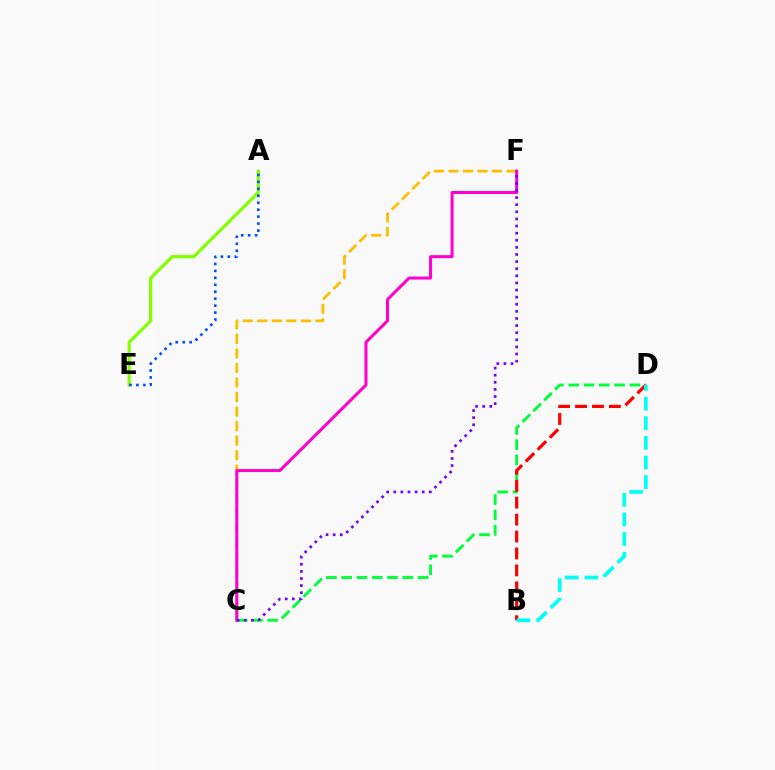{('C', 'F'): [{'color': '#ffbd00', 'line_style': 'dashed', 'thickness': 1.97}, {'color': '#ff00cf', 'line_style': 'solid', 'thickness': 2.17}, {'color': '#7200ff', 'line_style': 'dotted', 'thickness': 1.93}], ('A', 'E'): [{'color': '#84ff00', 'line_style': 'solid', 'thickness': 2.31}, {'color': '#004bff', 'line_style': 'dotted', 'thickness': 1.89}], ('C', 'D'): [{'color': '#00ff39', 'line_style': 'dashed', 'thickness': 2.07}], ('B', 'D'): [{'color': '#ff0000', 'line_style': 'dashed', 'thickness': 2.3}, {'color': '#00fff6', 'line_style': 'dashed', 'thickness': 2.66}]}